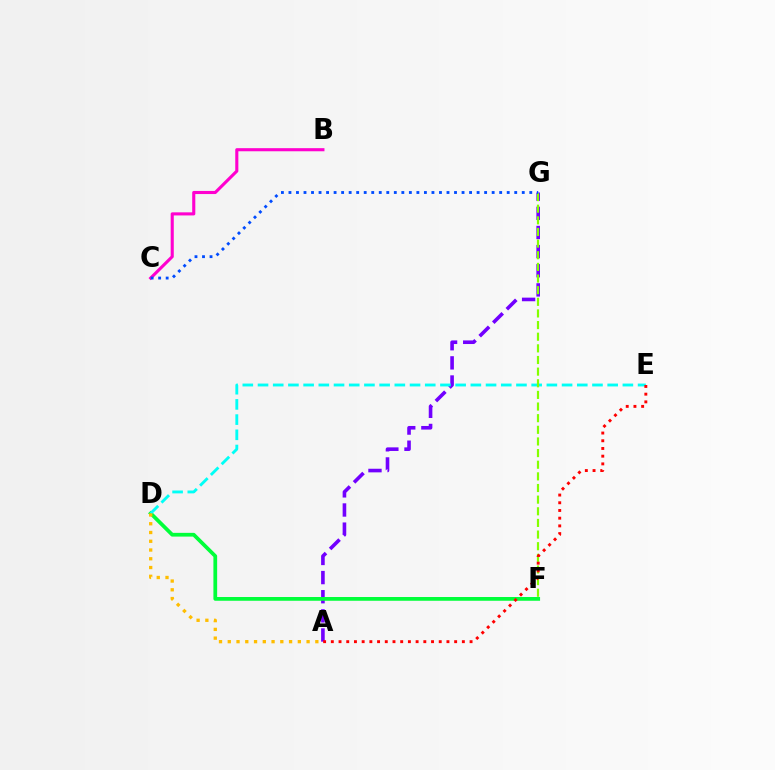{('A', 'G'): [{'color': '#7200ff', 'line_style': 'dashed', 'thickness': 2.6}], ('D', 'F'): [{'color': '#00ff39', 'line_style': 'solid', 'thickness': 2.7}], ('B', 'C'): [{'color': '#ff00cf', 'line_style': 'solid', 'thickness': 2.23}], ('D', 'E'): [{'color': '#00fff6', 'line_style': 'dashed', 'thickness': 2.07}], ('A', 'D'): [{'color': '#ffbd00', 'line_style': 'dotted', 'thickness': 2.38}], ('F', 'G'): [{'color': '#84ff00', 'line_style': 'dashed', 'thickness': 1.58}], ('A', 'E'): [{'color': '#ff0000', 'line_style': 'dotted', 'thickness': 2.09}], ('C', 'G'): [{'color': '#004bff', 'line_style': 'dotted', 'thickness': 2.04}]}